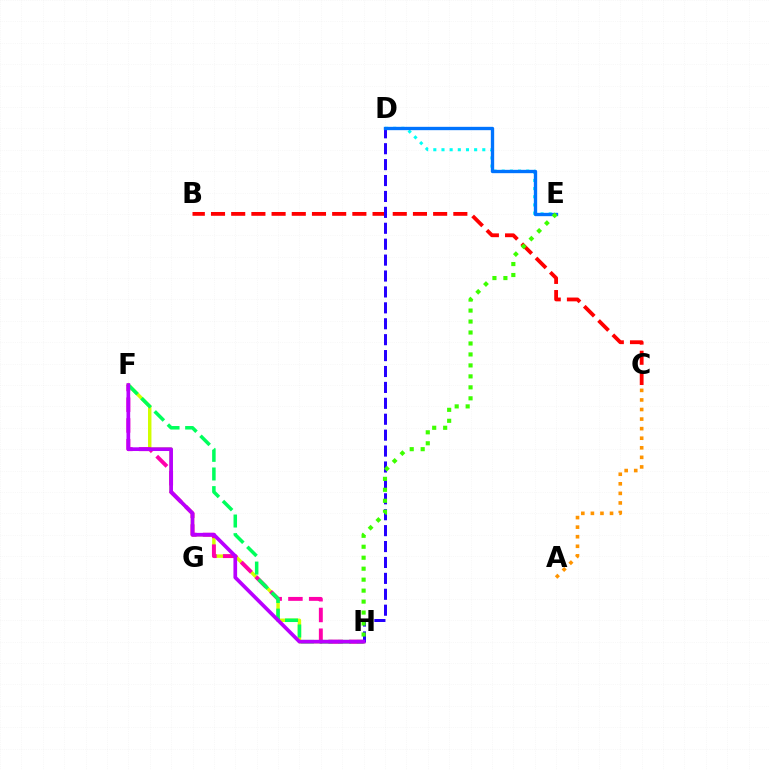{('F', 'H'): [{'color': '#d1ff00', 'line_style': 'solid', 'thickness': 2.48}, {'color': '#ff00ac', 'line_style': 'dashed', 'thickness': 2.82}, {'color': '#00ff5c', 'line_style': 'dashed', 'thickness': 2.53}, {'color': '#b900ff', 'line_style': 'solid', 'thickness': 2.66}], ('B', 'C'): [{'color': '#ff0000', 'line_style': 'dashed', 'thickness': 2.74}], ('A', 'C'): [{'color': '#ff9400', 'line_style': 'dotted', 'thickness': 2.6}], ('D', 'H'): [{'color': '#2500ff', 'line_style': 'dashed', 'thickness': 2.16}], ('D', 'E'): [{'color': '#00fff6', 'line_style': 'dotted', 'thickness': 2.22}, {'color': '#0074ff', 'line_style': 'solid', 'thickness': 2.41}], ('E', 'H'): [{'color': '#3dff00', 'line_style': 'dotted', 'thickness': 2.98}]}